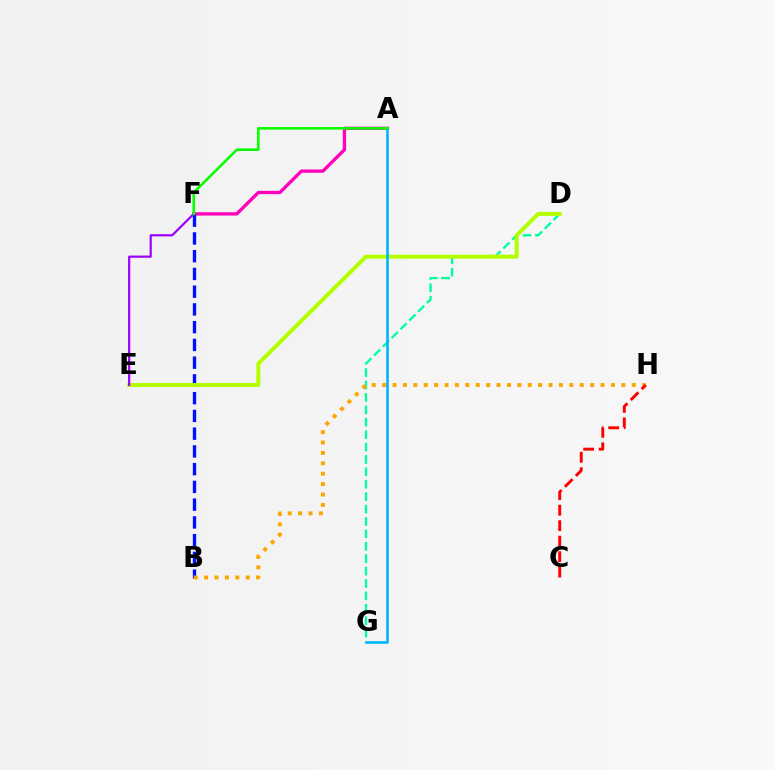{('D', 'G'): [{'color': '#00ff9d', 'line_style': 'dashed', 'thickness': 1.69}], ('A', 'F'): [{'color': '#ff00bd', 'line_style': 'solid', 'thickness': 2.39}, {'color': '#08ff00', 'line_style': 'solid', 'thickness': 1.87}], ('B', 'F'): [{'color': '#0010ff', 'line_style': 'dashed', 'thickness': 2.41}], ('D', 'E'): [{'color': '#b3ff00', 'line_style': 'solid', 'thickness': 2.85}], ('A', 'G'): [{'color': '#00b5ff', 'line_style': 'solid', 'thickness': 1.88}], ('B', 'H'): [{'color': '#ffa500', 'line_style': 'dotted', 'thickness': 2.83}], ('C', 'H'): [{'color': '#ff0000', 'line_style': 'dashed', 'thickness': 2.1}], ('E', 'F'): [{'color': '#9b00ff', 'line_style': 'solid', 'thickness': 1.58}]}